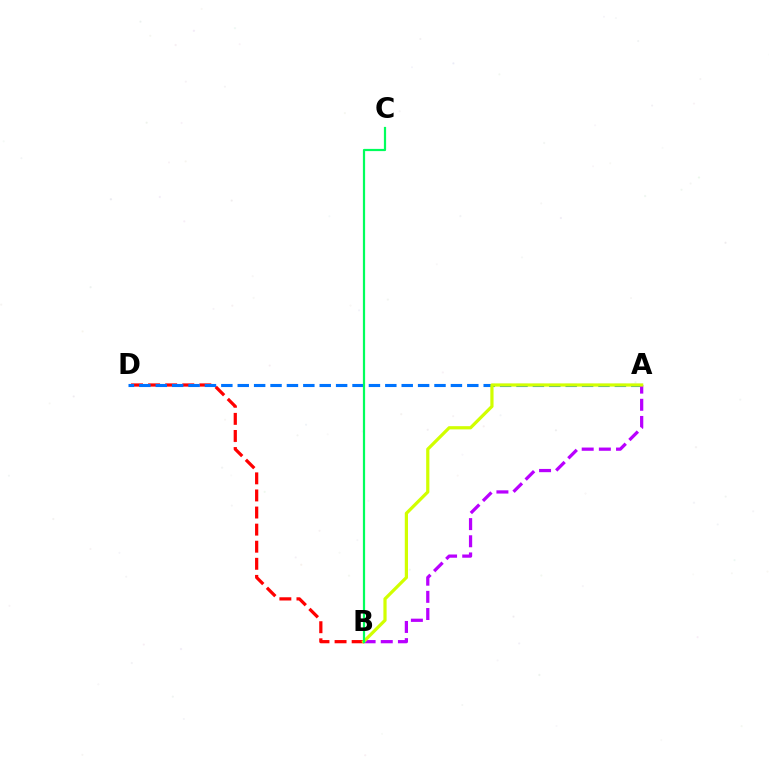{('B', 'D'): [{'color': '#ff0000', 'line_style': 'dashed', 'thickness': 2.32}], ('A', 'D'): [{'color': '#0074ff', 'line_style': 'dashed', 'thickness': 2.23}], ('A', 'B'): [{'color': '#b900ff', 'line_style': 'dashed', 'thickness': 2.33}, {'color': '#d1ff00', 'line_style': 'solid', 'thickness': 2.31}], ('B', 'C'): [{'color': '#00ff5c', 'line_style': 'solid', 'thickness': 1.59}]}